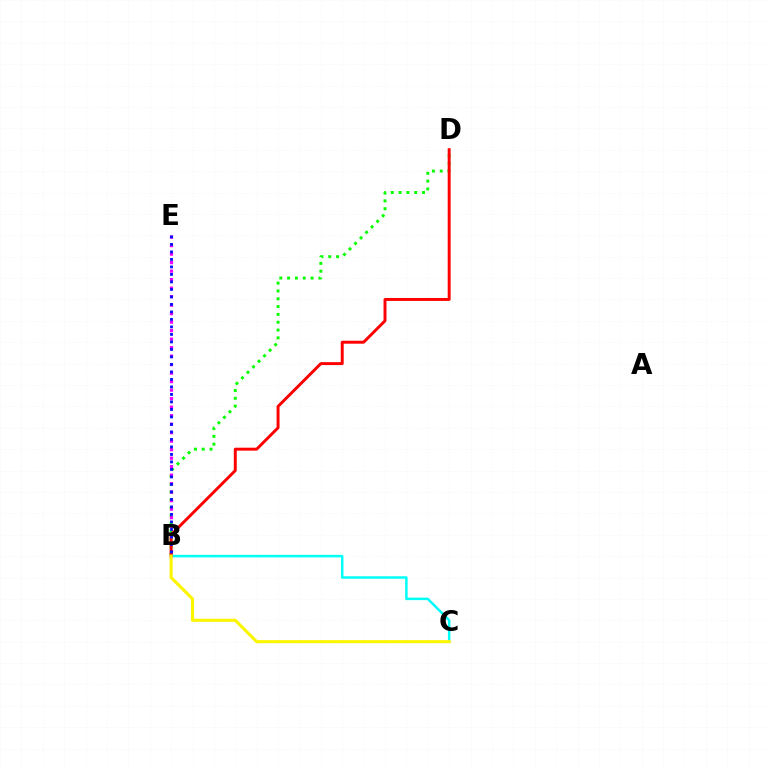{('B', 'C'): [{'color': '#00fff6', 'line_style': 'solid', 'thickness': 1.8}, {'color': '#fcf500', 'line_style': 'solid', 'thickness': 2.22}], ('B', 'D'): [{'color': '#08ff00', 'line_style': 'dotted', 'thickness': 2.12}, {'color': '#ff0000', 'line_style': 'solid', 'thickness': 2.12}], ('B', 'E'): [{'color': '#ee00ff', 'line_style': 'dotted', 'thickness': 2.31}, {'color': '#0010ff', 'line_style': 'dotted', 'thickness': 2.04}]}